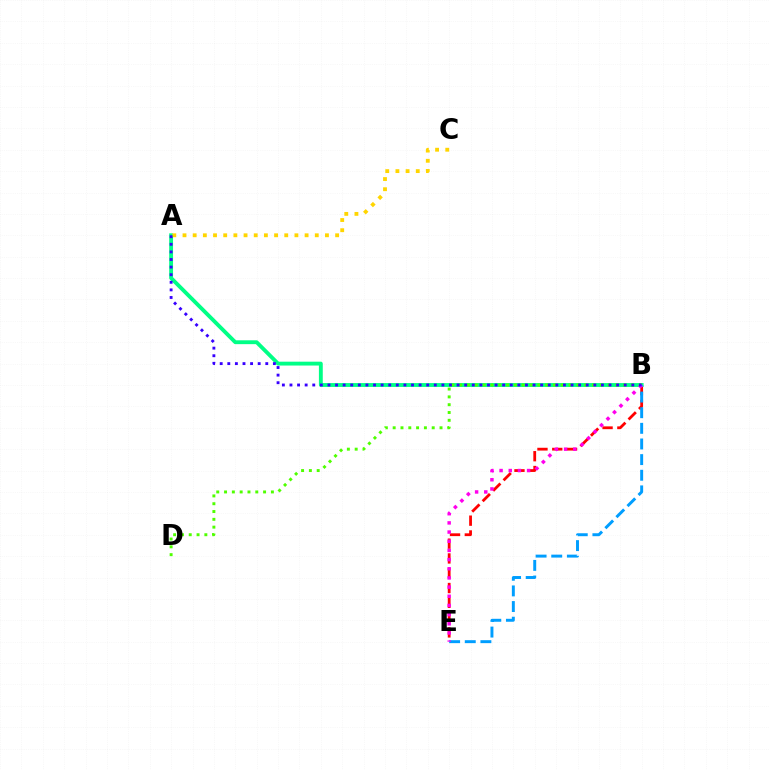{('A', 'B'): [{'color': '#00ff86', 'line_style': 'solid', 'thickness': 2.78}, {'color': '#3700ff', 'line_style': 'dotted', 'thickness': 2.06}], ('A', 'C'): [{'color': '#ffd500', 'line_style': 'dotted', 'thickness': 2.76}], ('B', 'D'): [{'color': '#4fff00', 'line_style': 'dotted', 'thickness': 2.12}], ('B', 'E'): [{'color': '#ff0000', 'line_style': 'dashed', 'thickness': 2.01}, {'color': '#009eff', 'line_style': 'dashed', 'thickness': 2.12}, {'color': '#ff00ed', 'line_style': 'dotted', 'thickness': 2.49}]}